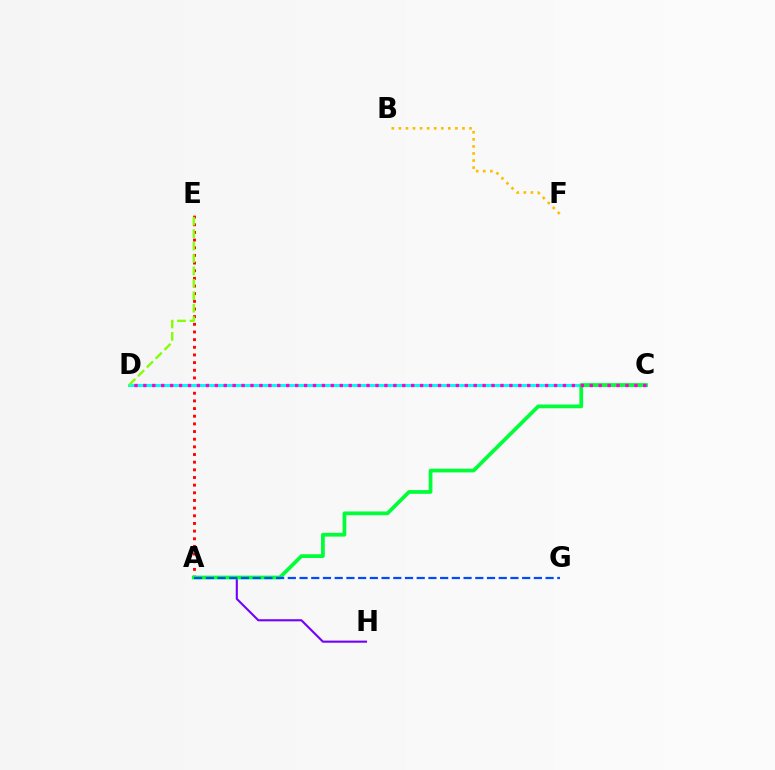{('A', 'E'): [{'color': '#ff0000', 'line_style': 'dotted', 'thickness': 2.08}], ('C', 'D'): [{'color': '#00fff6', 'line_style': 'solid', 'thickness': 2.16}, {'color': '#ff00cf', 'line_style': 'dotted', 'thickness': 2.43}], ('A', 'H'): [{'color': '#7200ff', 'line_style': 'solid', 'thickness': 1.51}], ('A', 'C'): [{'color': '#00ff39', 'line_style': 'solid', 'thickness': 2.7}], ('D', 'E'): [{'color': '#84ff00', 'line_style': 'dashed', 'thickness': 1.69}], ('B', 'F'): [{'color': '#ffbd00', 'line_style': 'dotted', 'thickness': 1.92}], ('A', 'G'): [{'color': '#004bff', 'line_style': 'dashed', 'thickness': 1.59}]}